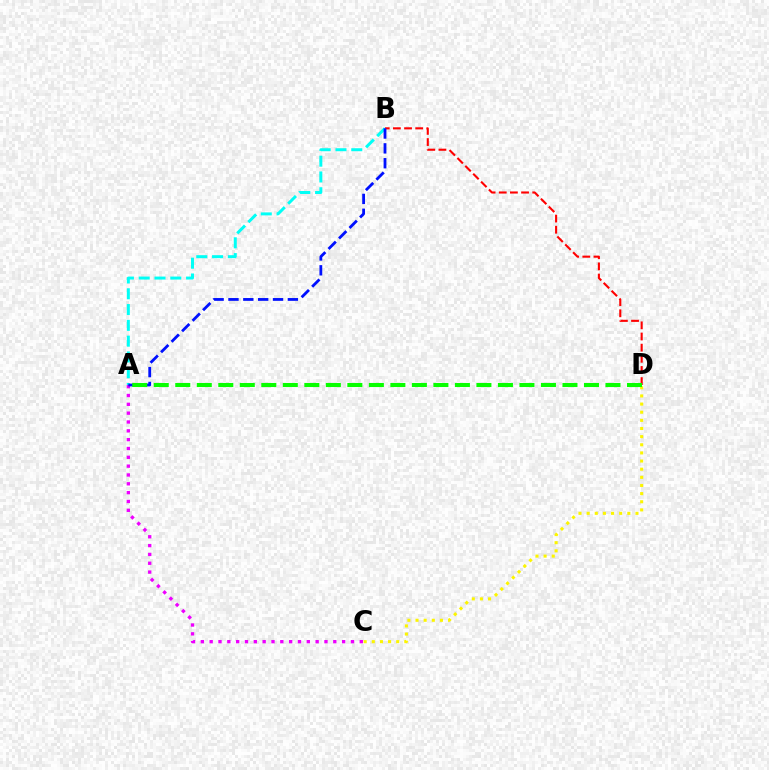{('C', 'D'): [{'color': '#fcf500', 'line_style': 'dotted', 'thickness': 2.21}], ('A', 'C'): [{'color': '#ee00ff', 'line_style': 'dotted', 'thickness': 2.4}], ('B', 'D'): [{'color': '#ff0000', 'line_style': 'dashed', 'thickness': 1.51}], ('A', 'B'): [{'color': '#00fff6', 'line_style': 'dashed', 'thickness': 2.15}, {'color': '#0010ff', 'line_style': 'dashed', 'thickness': 2.02}], ('A', 'D'): [{'color': '#08ff00', 'line_style': 'dashed', 'thickness': 2.92}]}